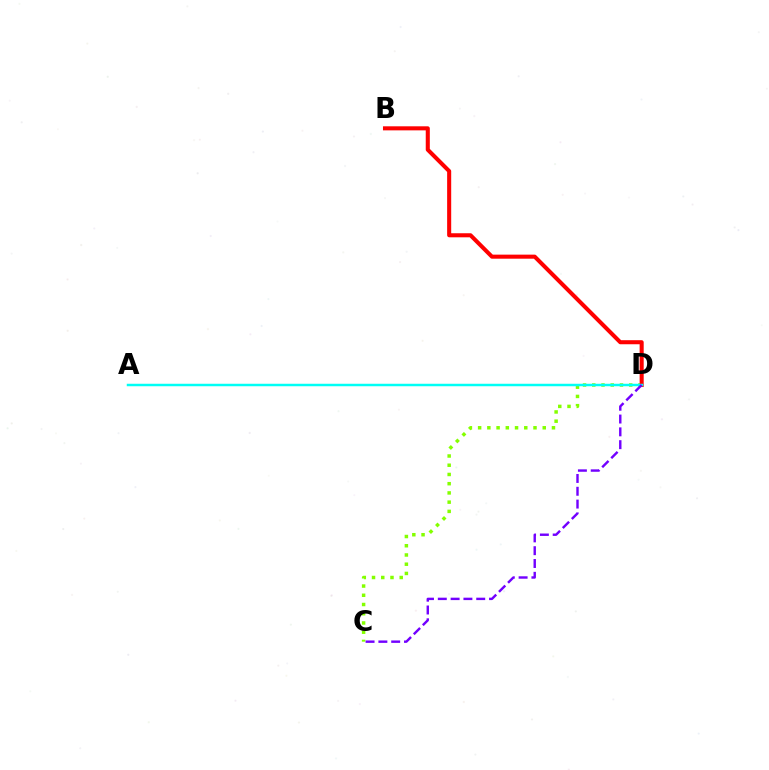{('C', 'D'): [{'color': '#84ff00', 'line_style': 'dotted', 'thickness': 2.51}, {'color': '#7200ff', 'line_style': 'dashed', 'thickness': 1.74}], ('B', 'D'): [{'color': '#ff0000', 'line_style': 'solid', 'thickness': 2.92}], ('A', 'D'): [{'color': '#00fff6', 'line_style': 'solid', 'thickness': 1.78}]}